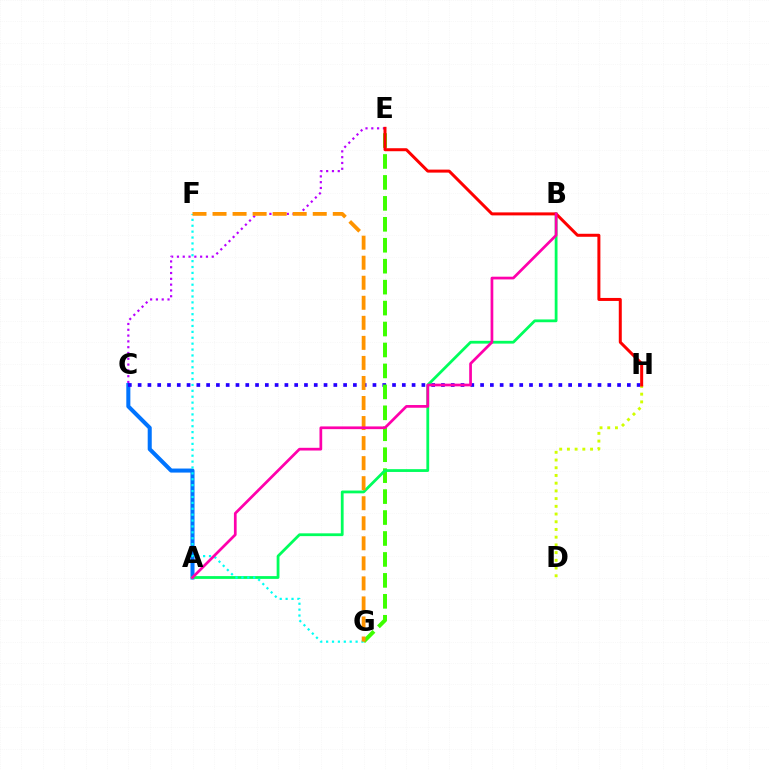{('C', 'E'): [{'color': '#b900ff', 'line_style': 'dotted', 'thickness': 1.58}], ('A', 'C'): [{'color': '#0074ff', 'line_style': 'solid', 'thickness': 2.91}], ('C', 'H'): [{'color': '#2500ff', 'line_style': 'dotted', 'thickness': 2.66}], ('D', 'H'): [{'color': '#d1ff00', 'line_style': 'dotted', 'thickness': 2.1}], ('E', 'G'): [{'color': '#3dff00', 'line_style': 'dashed', 'thickness': 2.85}], ('A', 'B'): [{'color': '#00ff5c', 'line_style': 'solid', 'thickness': 2.01}, {'color': '#ff00ac', 'line_style': 'solid', 'thickness': 1.96}], ('F', 'G'): [{'color': '#00fff6', 'line_style': 'dotted', 'thickness': 1.6}, {'color': '#ff9400', 'line_style': 'dashed', 'thickness': 2.72}], ('E', 'H'): [{'color': '#ff0000', 'line_style': 'solid', 'thickness': 2.16}]}